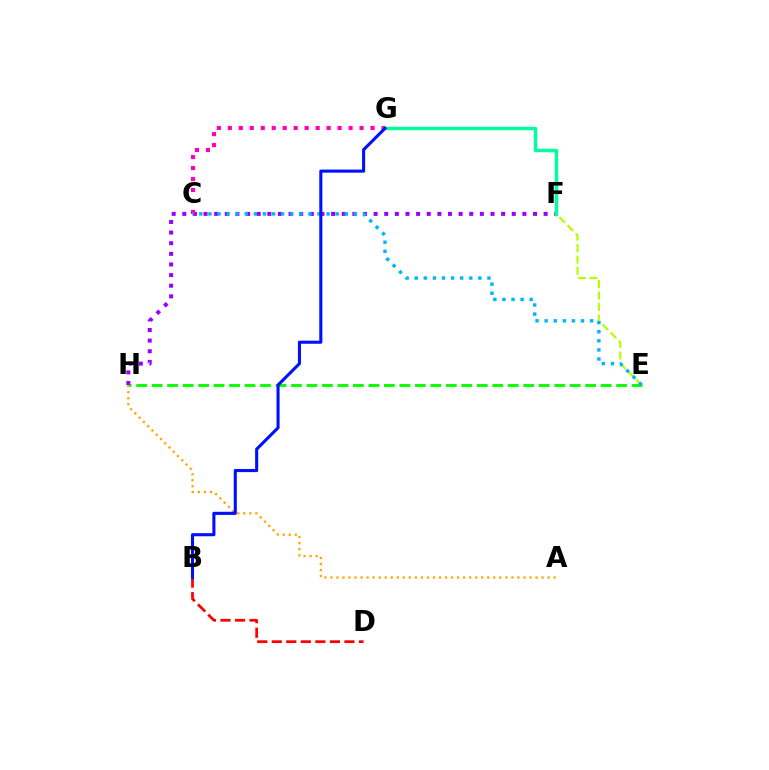{('E', 'H'): [{'color': '#08ff00', 'line_style': 'dashed', 'thickness': 2.1}], ('F', 'H'): [{'color': '#9b00ff', 'line_style': 'dotted', 'thickness': 2.89}], ('C', 'G'): [{'color': '#ff00bd', 'line_style': 'dotted', 'thickness': 2.98}], ('E', 'F'): [{'color': '#b3ff00', 'line_style': 'dashed', 'thickness': 1.56}], ('F', 'G'): [{'color': '#00ff9d', 'line_style': 'solid', 'thickness': 2.48}], ('C', 'E'): [{'color': '#00b5ff', 'line_style': 'dotted', 'thickness': 2.47}], ('B', 'D'): [{'color': '#ff0000', 'line_style': 'dashed', 'thickness': 1.97}], ('A', 'H'): [{'color': '#ffa500', 'line_style': 'dotted', 'thickness': 1.64}], ('B', 'G'): [{'color': '#0010ff', 'line_style': 'solid', 'thickness': 2.22}]}